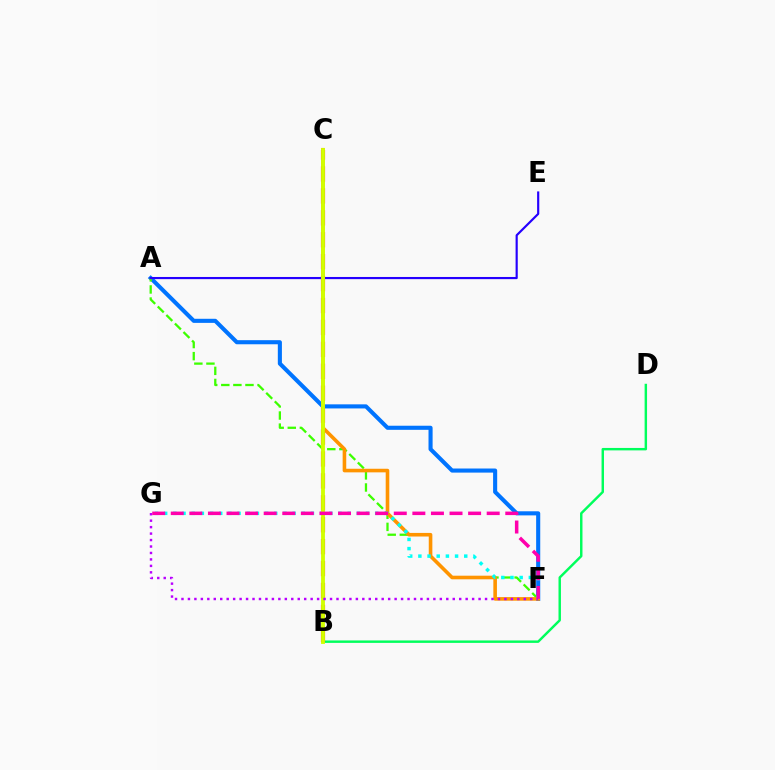{('A', 'F'): [{'color': '#0074ff', 'line_style': 'solid', 'thickness': 2.95}, {'color': '#3dff00', 'line_style': 'dashed', 'thickness': 1.64}], ('B', 'D'): [{'color': '#00ff5c', 'line_style': 'solid', 'thickness': 1.76}], ('C', 'F'): [{'color': '#ff9400', 'line_style': 'solid', 'thickness': 2.59}], ('A', 'E'): [{'color': '#2500ff', 'line_style': 'solid', 'thickness': 1.56}], ('F', 'G'): [{'color': '#00fff6', 'line_style': 'dotted', 'thickness': 2.49}, {'color': '#b900ff', 'line_style': 'dotted', 'thickness': 1.75}, {'color': '#ff00ac', 'line_style': 'dashed', 'thickness': 2.52}], ('B', 'C'): [{'color': '#ff0000', 'line_style': 'dashed', 'thickness': 2.98}, {'color': '#d1ff00', 'line_style': 'solid', 'thickness': 2.77}]}